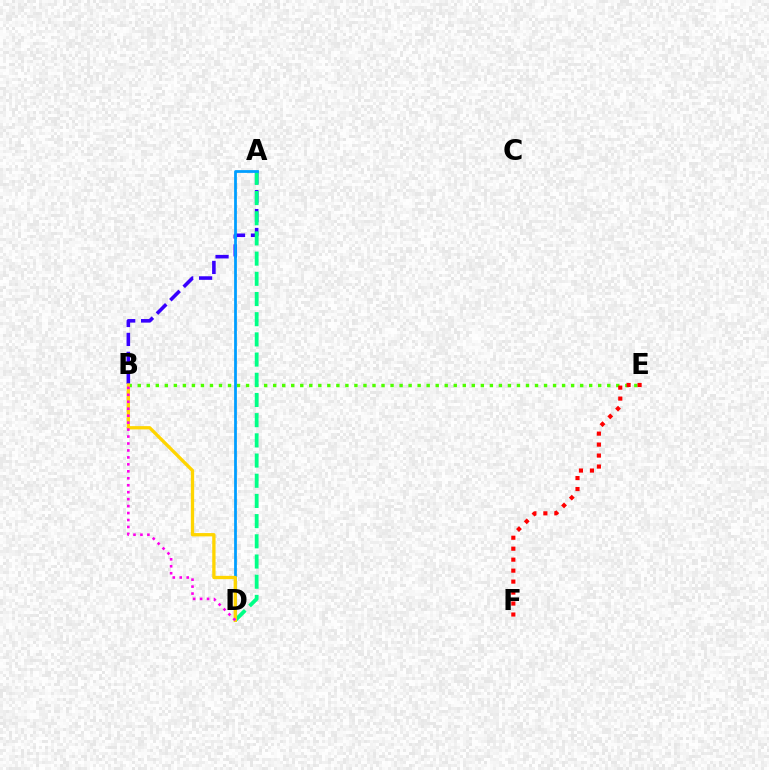{('A', 'B'): [{'color': '#3700ff', 'line_style': 'dashed', 'thickness': 2.57}], ('B', 'E'): [{'color': '#4fff00', 'line_style': 'dotted', 'thickness': 2.45}], ('A', 'D'): [{'color': '#00ff86', 'line_style': 'dashed', 'thickness': 2.74}, {'color': '#009eff', 'line_style': 'solid', 'thickness': 2.0}], ('B', 'D'): [{'color': '#ffd500', 'line_style': 'solid', 'thickness': 2.38}, {'color': '#ff00ed', 'line_style': 'dotted', 'thickness': 1.89}], ('E', 'F'): [{'color': '#ff0000', 'line_style': 'dotted', 'thickness': 2.98}]}